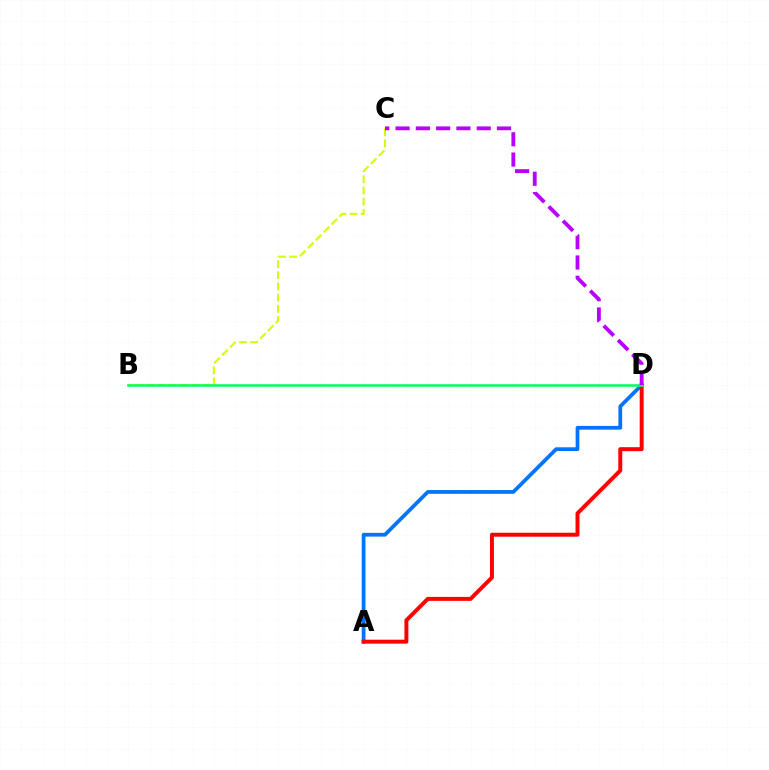{('B', 'C'): [{'color': '#d1ff00', 'line_style': 'dashed', 'thickness': 1.52}], ('A', 'D'): [{'color': '#0074ff', 'line_style': 'solid', 'thickness': 2.7}, {'color': '#ff0000', 'line_style': 'solid', 'thickness': 2.85}], ('B', 'D'): [{'color': '#00ff5c', 'line_style': 'solid', 'thickness': 1.82}], ('C', 'D'): [{'color': '#b900ff', 'line_style': 'dashed', 'thickness': 2.76}]}